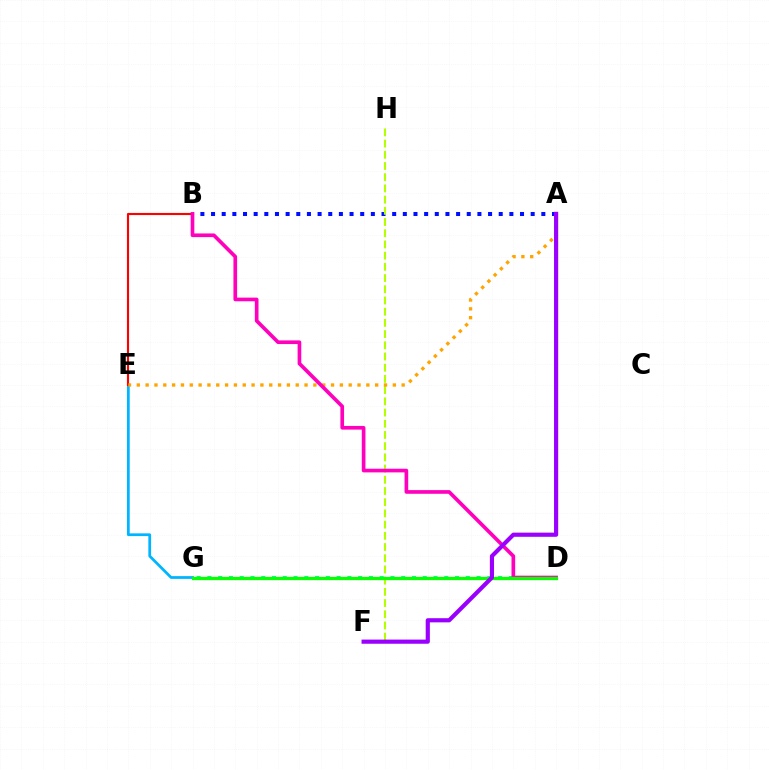{('A', 'B'): [{'color': '#0010ff', 'line_style': 'dotted', 'thickness': 2.89}], ('F', 'H'): [{'color': '#b3ff00', 'line_style': 'dashed', 'thickness': 1.52}], ('E', 'G'): [{'color': '#00b5ff', 'line_style': 'solid', 'thickness': 1.99}], ('B', 'E'): [{'color': '#ff0000', 'line_style': 'solid', 'thickness': 1.52}], ('D', 'G'): [{'color': '#00ff9d', 'line_style': 'dotted', 'thickness': 2.93}, {'color': '#08ff00', 'line_style': 'solid', 'thickness': 2.34}], ('A', 'E'): [{'color': '#ffa500', 'line_style': 'dotted', 'thickness': 2.4}], ('B', 'D'): [{'color': '#ff00bd', 'line_style': 'solid', 'thickness': 2.64}], ('A', 'F'): [{'color': '#9b00ff', 'line_style': 'solid', 'thickness': 3.0}]}